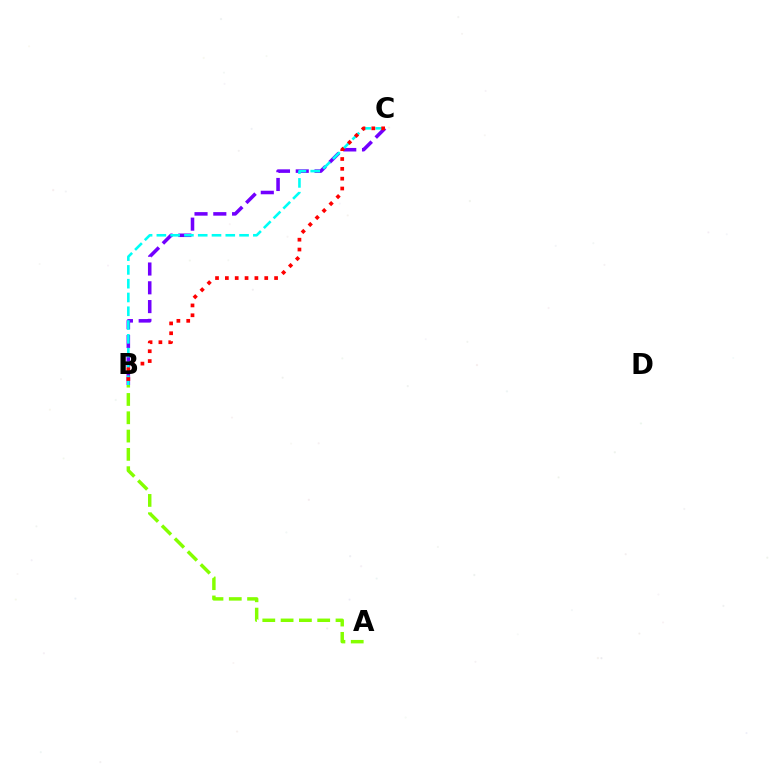{('B', 'C'): [{'color': '#7200ff', 'line_style': 'dashed', 'thickness': 2.55}, {'color': '#00fff6', 'line_style': 'dashed', 'thickness': 1.87}, {'color': '#ff0000', 'line_style': 'dotted', 'thickness': 2.67}], ('A', 'B'): [{'color': '#84ff00', 'line_style': 'dashed', 'thickness': 2.49}]}